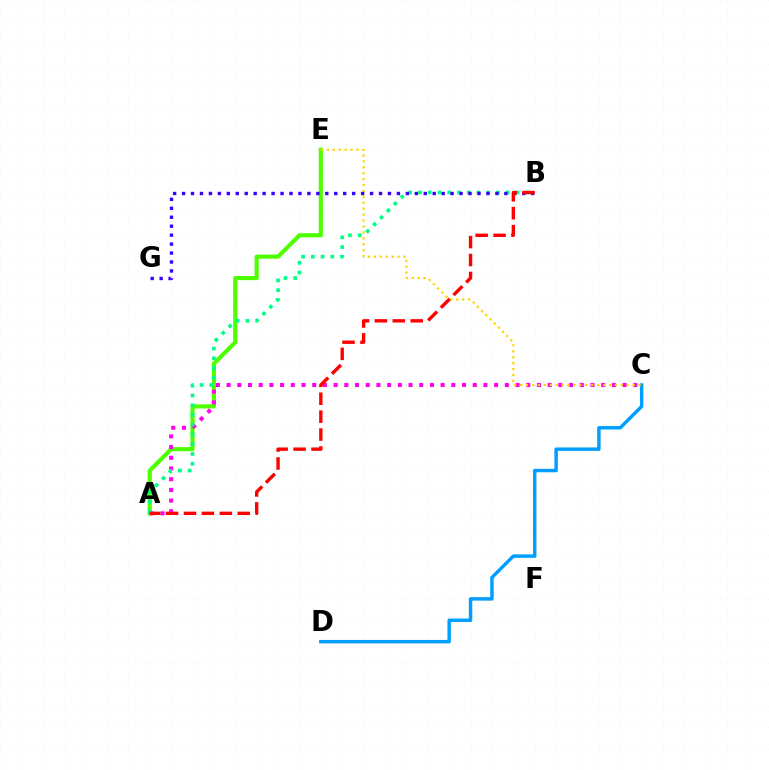{('A', 'E'): [{'color': '#4fff00', 'line_style': 'solid', 'thickness': 2.99}], ('A', 'C'): [{'color': '#ff00ed', 'line_style': 'dotted', 'thickness': 2.91}], ('C', 'D'): [{'color': '#009eff', 'line_style': 'solid', 'thickness': 2.48}], ('A', 'B'): [{'color': '#00ff86', 'line_style': 'dotted', 'thickness': 2.65}, {'color': '#ff0000', 'line_style': 'dashed', 'thickness': 2.43}], ('C', 'E'): [{'color': '#ffd500', 'line_style': 'dotted', 'thickness': 1.61}], ('B', 'G'): [{'color': '#3700ff', 'line_style': 'dotted', 'thickness': 2.43}]}